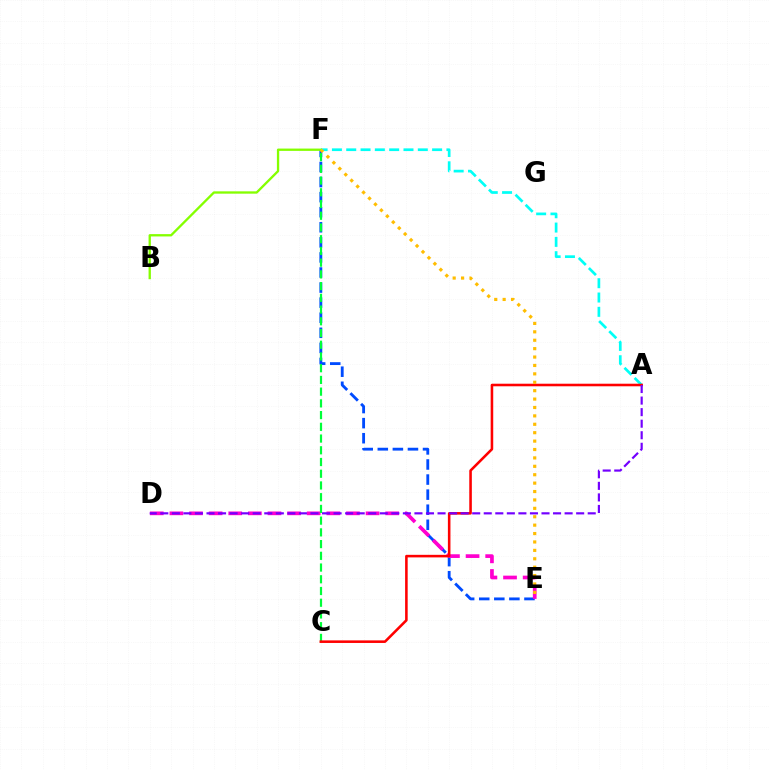{('E', 'F'): [{'color': '#004bff', 'line_style': 'dashed', 'thickness': 2.05}, {'color': '#ffbd00', 'line_style': 'dotted', 'thickness': 2.28}], ('D', 'E'): [{'color': '#ff00cf', 'line_style': 'dashed', 'thickness': 2.67}], ('A', 'F'): [{'color': '#00fff6', 'line_style': 'dashed', 'thickness': 1.94}], ('C', 'F'): [{'color': '#00ff39', 'line_style': 'dashed', 'thickness': 1.59}], ('A', 'C'): [{'color': '#ff0000', 'line_style': 'solid', 'thickness': 1.85}], ('A', 'D'): [{'color': '#7200ff', 'line_style': 'dashed', 'thickness': 1.57}], ('B', 'F'): [{'color': '#84ff00', 'line_style': 'solid', 'thickness': 1.67}]}